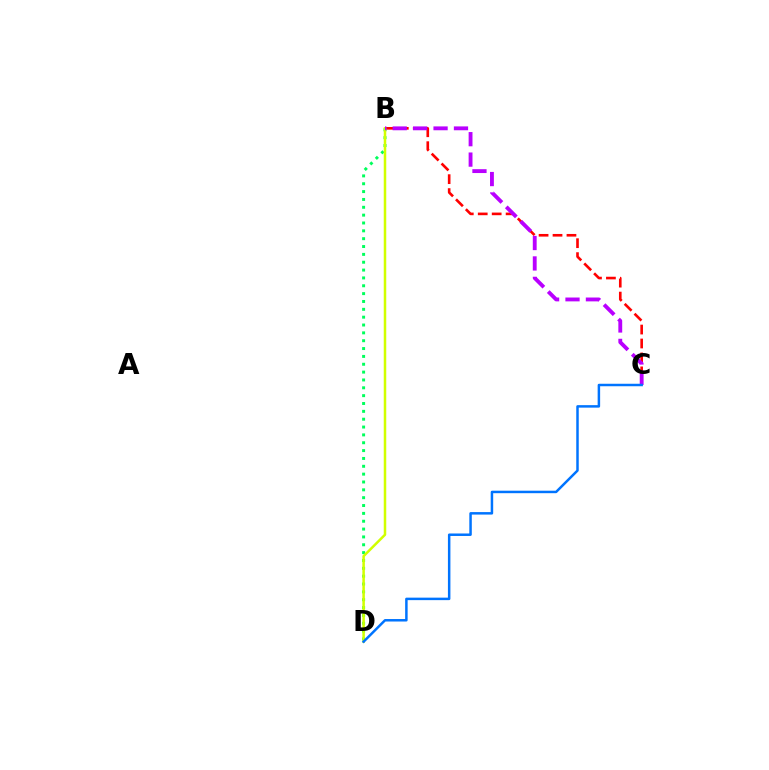{('B', 'C'): [{'color': '#ff0000', 'line_style': 'dashed', 'thickness': 1.89}, {'color': '#b900ff', 'line_style': 'dashed', 'thickness': 2.77}], ('B', 'D'): [{'color': '#00ff5c', 'line_style': 'dotted', 'thickness': 2.13}, {'color': '#d1ff00', 'line_style': 'solid', 'thickness': 1.81}], ('C', 'D'): [{'color': '#0074ff', 'line_style': 'solid', 'thickness': 1.79}]}